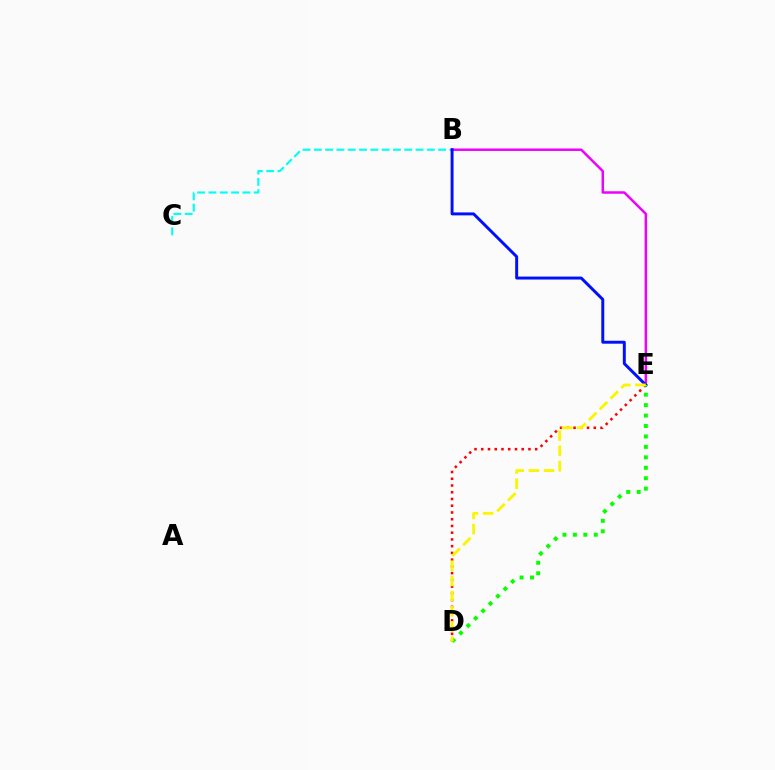{('B', 'C'): [{'color': '#00fff6', 'line_style': 'dashed', 'thickness': 1.53}], ('B', 'E'): [{'color': '#ee00ff', 'line_style': 'solid', 'thickness': 1.78}, {'color': '#0010ff', 'line_style': 'solid', 'thickness': 2.13}], ('D', 'E'): [{'color': '#ff0000', 'line_style': 'dotted', 'thickness': 1.83}, {'color': '#08ff00', 'line_style': 'dotted', 'thickness': 2.84}, {'color': '#fcf500', 'line_style': 'dashed', 'thickness': 2.06}]}